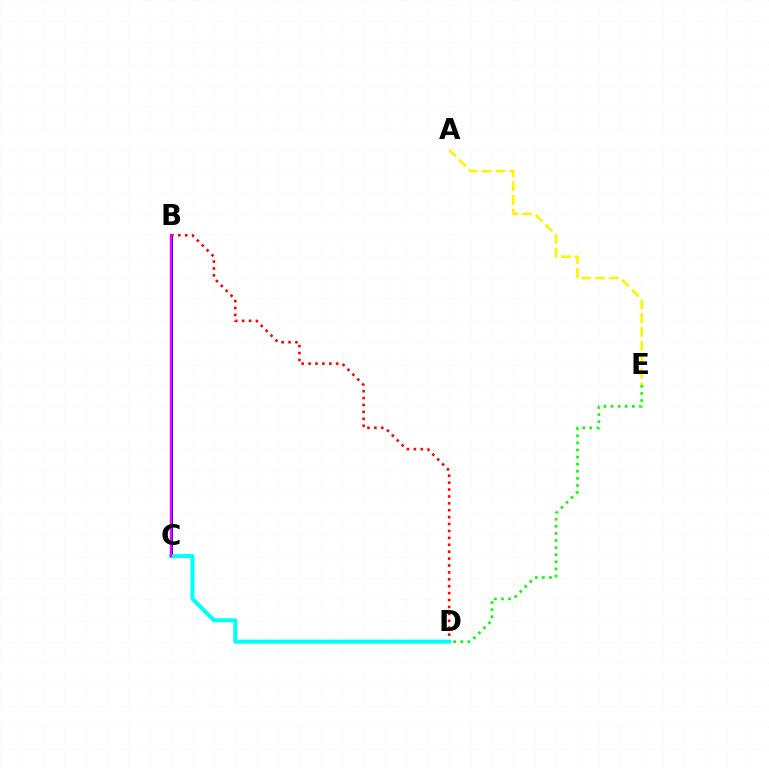{('D', 'E'): [{'color': '#08ff00', 'line_style': 'dotted', 'thickness': 1.93}], ('B', 'C'): [{'color': '#0010ff', 'line_style': 'solid', 'thickness': 2.15}, {'color': '#ee00ff', 'line_style': 'solid', 'thickness': 1.72}], ('B', 'D'): [{'color': '#ff0000', 'line_style': 'dotted', 'thickness': 1.88}], ('C', 'D'): [{'color': '#00fff6', 'line_style': 'solid', 'thickness': 2.86}], ('A', 'E'): [{'color': '#fcf500', 'line_style': 'dashed', 'thickness': 1.88}]}